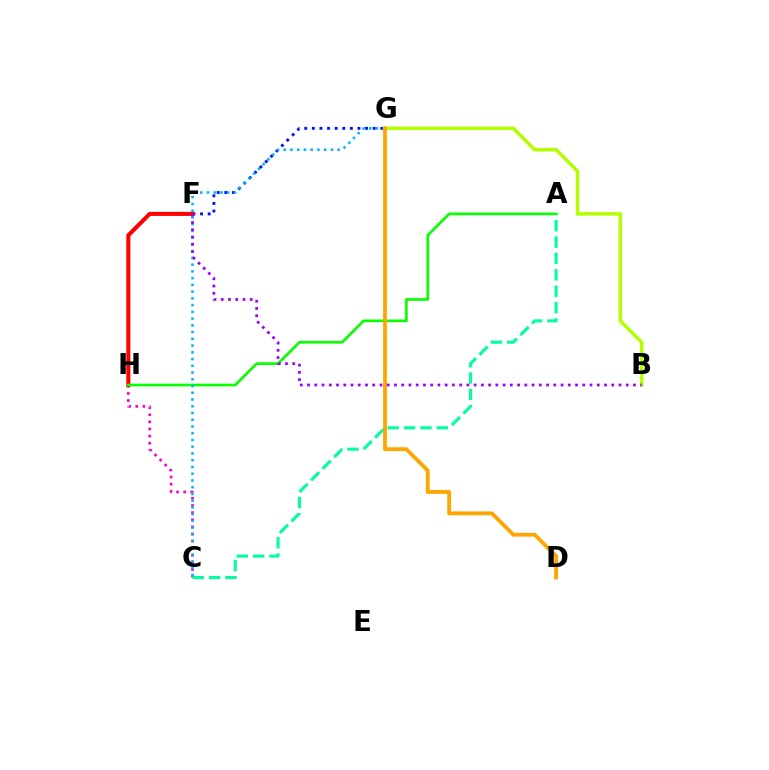{('C', 'H'): [{'color': '#ff00bd', 'line_style': 'dotted', 'thickness': 1.93}], ('F', 'G'): [{'color': '#0010ff', 'line_style': 'dotted', 'thickness': 2.07}], ('B', 'G'): [{'color': '#b3ff00', 'line_style': 'solid', 'thickness': 2.52}], ('F', 'H'): [{'color': '#ff0000', 'line_style': 'solid', 'thickness': 2.93}], ('A', 'C'): [{'color': '#00ff9d', 'line_style': 'dashed', 'thickness': 2.22}], ('A', 'H'): [{'color': '#08ff00', 'line_style': 'solid', 'thickness': 1.92}], ('C', 'G'): [{'color': '#00b5ff', 'line_style': 'dotted', 'thickness': 1.83}], ('D', 'G'): [{'color': '#ffa500', 'line_style': 'solid', 'thickness': 2.74}], ('B', 'F'): [{'color': '#9b00ff', 'line_style': 'dotted', 'thickness': 1.97}]}